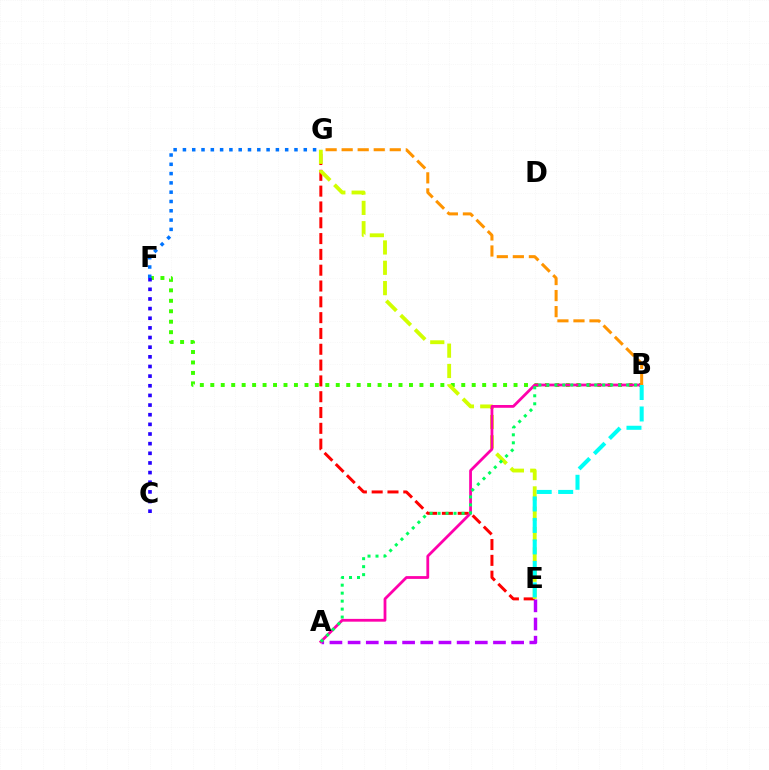{('B', 'F'): [{'color': '#3dff00', 'line_style': 'dotted', 'thickness': 2.84}], ('F', 'G'): [{'color': '#0074ff', 'line_style': 'dotted', 'thickness': 2.53}], ('E', 'G'): [{'color': '#ff0000', 'line_style': 'dashed', 'thickness': 2.15}, {'color': '#d1ff00', 'line_style': 'dashed', 'thickness': 2.76}], ('A', 'E'): [{'color': '#b900ff', 'line_style': 'dashed', 'thickness': 2.47}], ('A', 'B'): [{'color': '#ff00ac', 'line_style': 'solid', 'thickness': 2.01}, {'color': '#00ff5c', 'line_style': 'dotted', 'thickness': 2.17}], ('B', 'G'): [{'color': '#ff9400', 'line_style': 'dashed', 'thickness': 2.18}], ('C', 'F'): [{'color': '#2500ff', 'line_style': 'dotted', 'thickness': 2.62}], ('B', 'E'): [{'color': '#00fff6', 'line_style': 'dashed', 'thickness': 2.92}]}